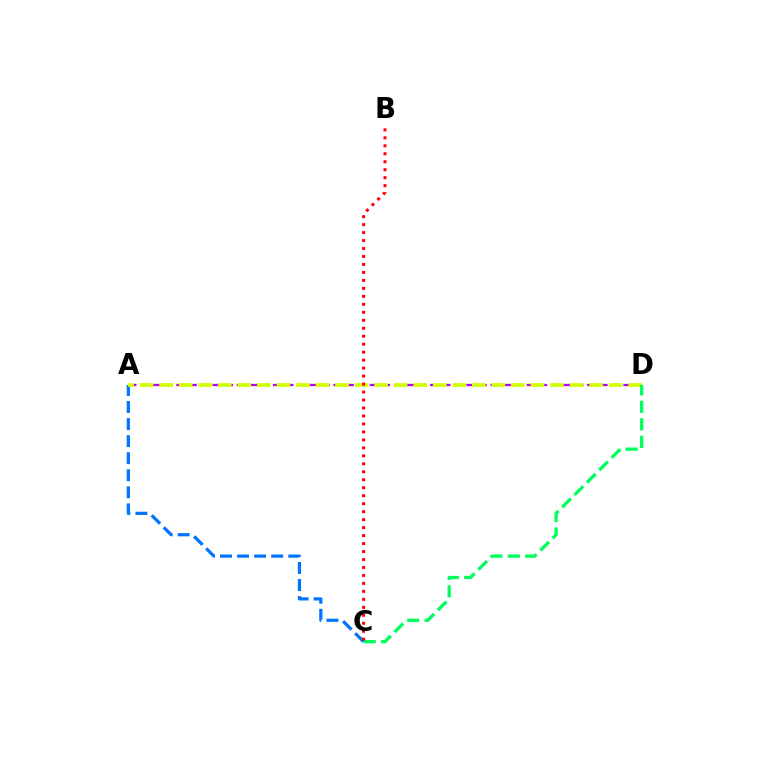{('A', 'C'): [{'color': '#0074ff', 'line_style': 'dashed', 'thickness': 2.32}], ('A', 'D'): [{'color': '#b900ff', 'line_style': 'dashed', 'thickness': 1.64}, {'color': '#d1ff00', 'line_style': 'dashed', 'thickness': 2.66}], ('C', 'D'): [{'color': '#00ff5c', 'line_style': 'dashed', 'thickness': 2.37}], ('B', 'C'): [{'color': '#ff0000', 'line_style': 'dotted', 'thickness': 2.17}]}